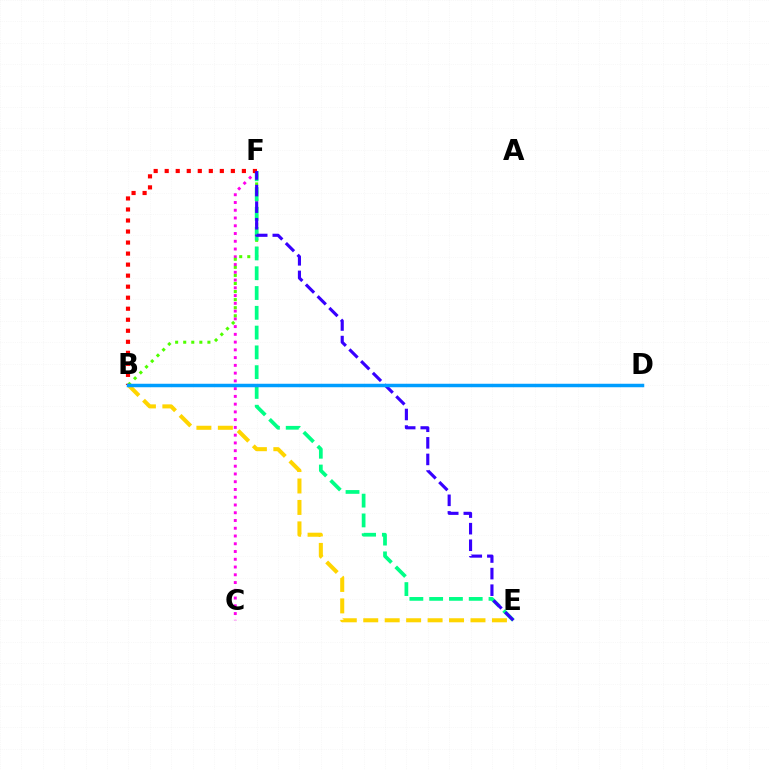{('C', 'F'): [{'color': '#ff00ed', 'line_style': 'dotted', 'thickness': 2.11}], ('B', 'E'): [{'color': '#ffd500', 'line_style': 'dashed', 'thickness': 2.91}], ('B', 'F'): [{'color': '#4fff00', 'line_style': 'dotted', 'thickness': 2.19}, {'color': '#ff0000', 'line_style': 'dotted', 'thickness': 3.0}], ('E', 'F'): [{'color': '#00ff86', 'line_style': 'dashed', 'thickness': 2.69}, {'color': '#3700ff', 'line_style': 'dashed', 'thickness': 2.25}], ('B', 'D'): [{'color': '#009eff', 'line_style': 'solid', 'thickness': 2.51}]}